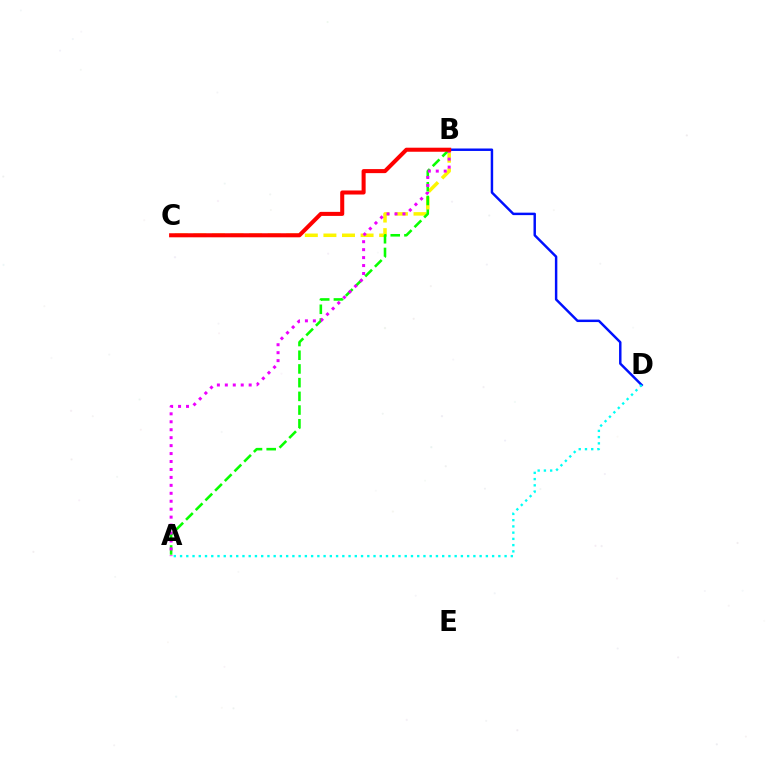{('B', 'C'): [{'color': '#fcf500', 'line_style': 'dashed', 'thickness': 2.52}, {'color': '#ff0000', 'line_style': 'solid', 'thickness': 2.91}], ('A', 'B'): [{'color': '#08ff00', 'line_style': 'dashed', 'thickness': 1.86}, {'color': '#ee00ff', 'line_style': 'dotted', 'thickness': 2.16}], ('B', 'D'): [{'color': '#0010ff', 'line_style': 'solid', 'thickness': 1.77}], ('A', 'D'): [{'color': '#00fff6', 'line_style': 'dotted', 'thickness': 1.7}]}